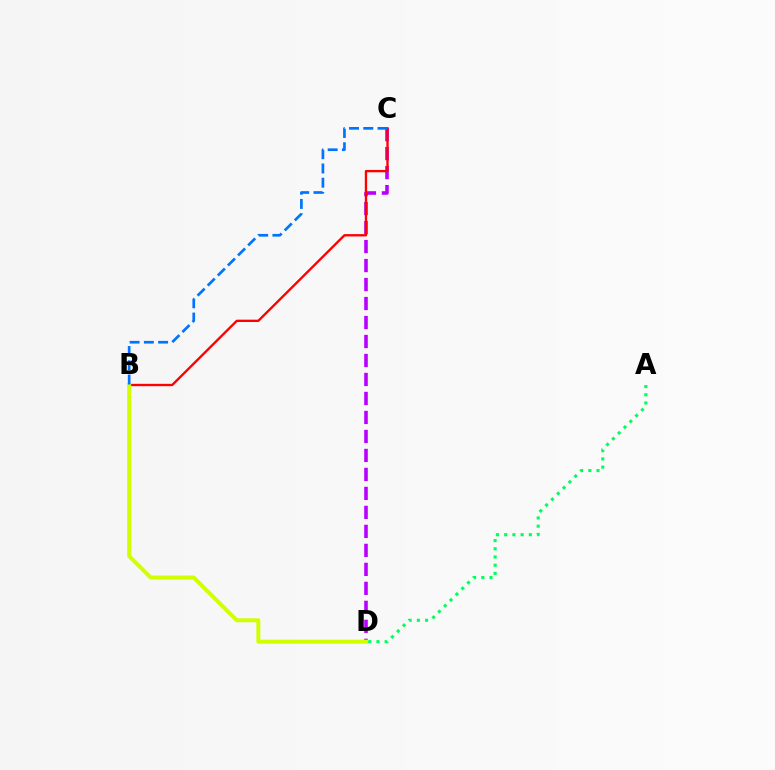{('C', 'D'): [{'color': '#b900ff', 'line_style': 'dashed', 'thickness': 2.58}], ('A', 'D'): [{'color': '#00ff5c', 'line_style': 'dotted', 'thickness': 2.23}], ('B', 'C'): [{'color': '#ff0000', 'line_style': 'solid', 'thickness': 1.69}, {'color': '#0074ff', 'line_style': 'dashed', 'thickness': 1.94}], ('B', 'D'): [{'color': '#d1ff00', 'line_style': 'solid', 'thickness': 2.86}]}